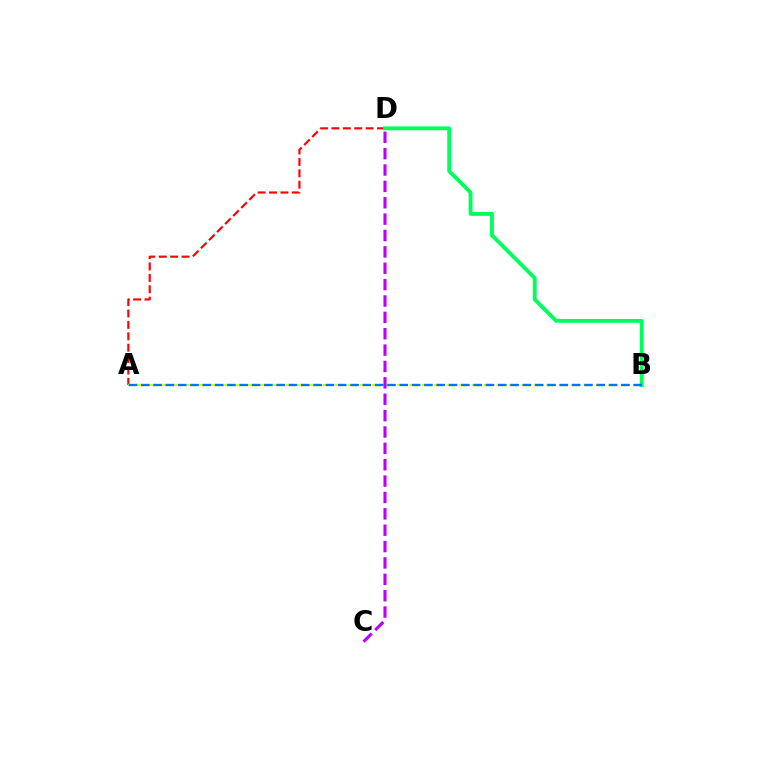{('A', 'D'): [{'color': '#ff0000', 'line_style': 'dashed', 'thickness': 1.55}], ('A', 'B'): [{'color': '#d1ff00', 'line_style': 'dashed', 'thickness': 1.69}, {'color': '#0074ff', 'line_style': 'dashed', 'thickness': 1.67}], ('B', 'D'): [{'color': '#00ff5c', 'line_style': 'solid', 'thickness': 2.77}], ('C', 'D'): [{'color': '#b900ff', 'line_style': 'dashed', 'thickness': 2.22}]}